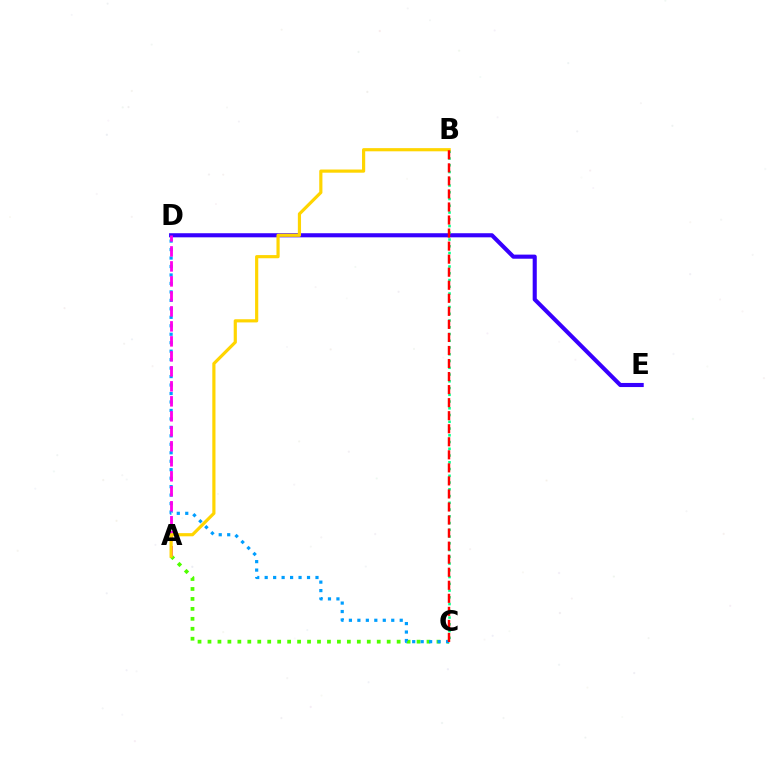{('A', 'C'): [{'color': '#4fff00', 'line_style': 'dotted', 'thickness': 2.7}], ('C', 'D'): [{'color': '#009eff', 'line_style': 'dotted', 'thickness': 2.3}], ('D', 'E'): [{'color': '#3700ff', 'line_style': 'solid', 'thickness': 2.95}], ('B', 'C'): [{'color': '#00ff86', 'line_style': 'dotted', 'thickness': 1.83}, {'color': '#ff0000', 'line_style': 'dashed', 'thickness': 1.77}], ('A', 'D'): [{'color': '#ff00ed', 'line_style': 'dashed', 'thickness': 2.04}], ('A', 'B'): [{'color': '#ffd500', 'line_style': 'solid', 'thickness': 2.29}]}